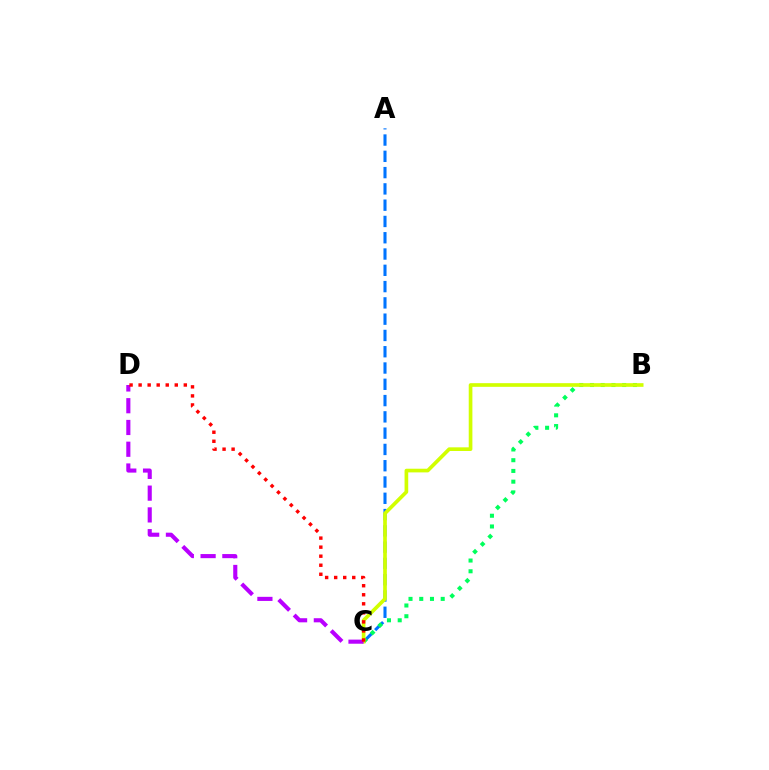{('A', 'C'): [{'color': '#0074ff', 'line_style': 'dashed', 'thickness': 2.21}], ('B', 'C'): [{'color': '#00ff5c', 'line_style': 'dotted', 'thickness': 2.92}, {'color': '#d1ff00', 'line_style': 'solid', 'thickness': 2.64}], ('C', 'D'): [{'color': '#b900ff', 'line_style': 'dashed', 'thickness': 2.96}, {'color': '#ff0000', 'line_style': 'dotted', 'thickness': 2.46}]}